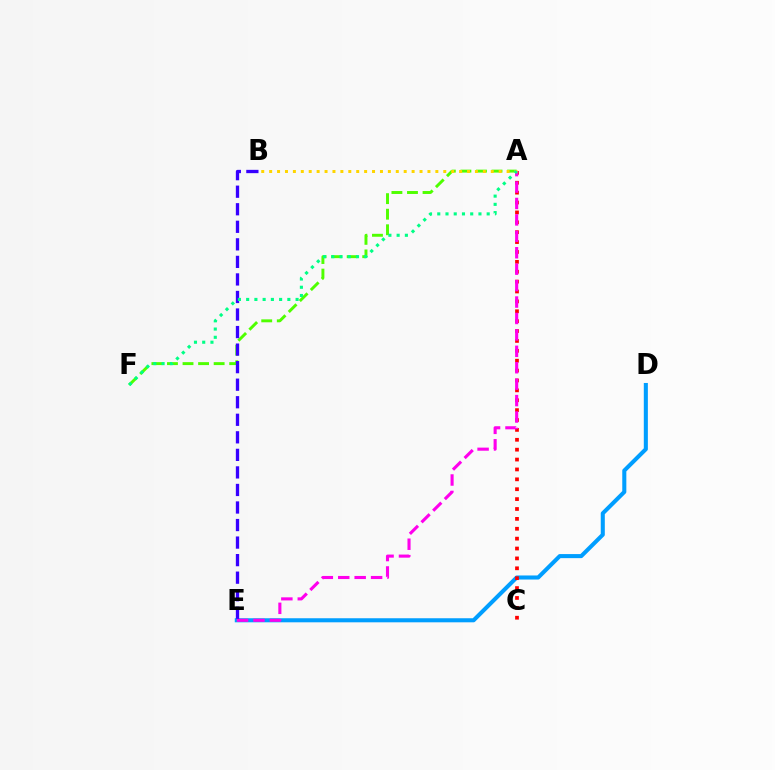{('D', 'E'): [{'color': '#009eff', 'line_style': 'solid', 'thickness': 2.92}], ('A', 'C'): [{'color': '#ff0000', 'line_style': 'dotted', 'thickness': 2.69}], ('A', 'E'): [{'color': '#ff00ed', 'line_style': 'dashed', 'thickness': 2.23}], ('A', 'F'): [{'color': '#4fff00', 'line_style': 'dashed', 'thickness': 2.11}, {'color': '#00ff86', 'line_style': 'dotted', 'thickness': 2.24}], ('B', 'E'): [{'color': '#3700ff', 'line_style': 'dashed', 'thickness': 2.38}], ('A', 'B'): [{'color': '#ffd500', 'line_style': 'dotted', 'thickness': 2.15}]}